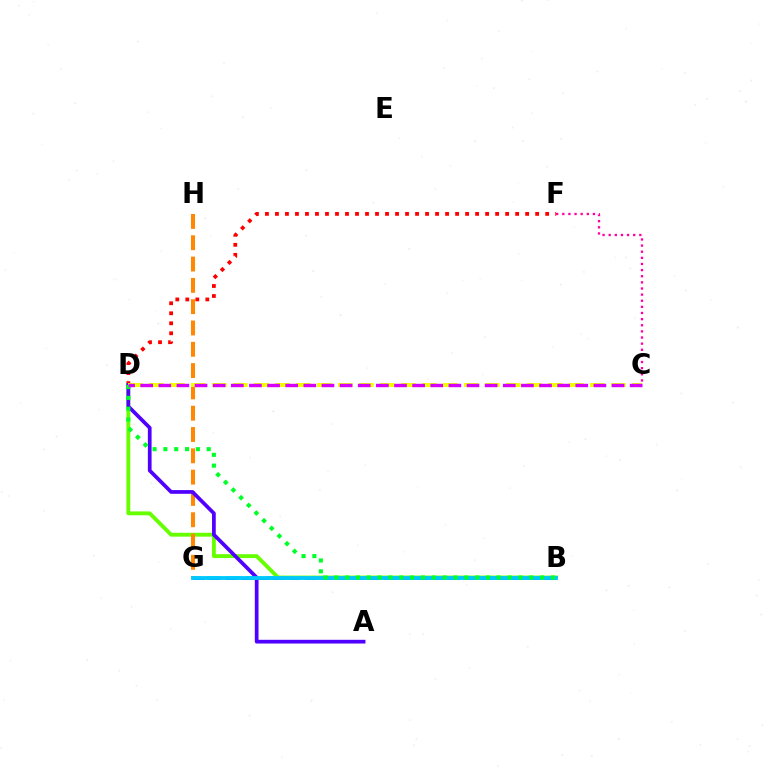{('B', 'G'): [{'color': '#00ffaf', 'line_style': 'dashed', 'thickness': 2.68}, {'color': '#003fff', 'line_style': 'dashed', 'thickness': 2.17}, {'color': '#00c7ff', 'line_style': 'solid', 'thickness': 2.74}], ('C', 'F'): [{'color': '#ff00a0', 'line_style': 'dotted', 'thickness': 1.67}], ('D', 'F'): [{'color': '#ff0000', 'line_style': 'dotted', 'thickness': 2.72}], ('B', 'D'): [{'color': '#66ff00', 'line_style': 'solid', 'thickness': 2.78}, {'color': '#00ff27', 'line_style': 'dotted', 'thickness': 2.94}], ('G', 'H'): [{'color': '#ff8800', 'line_style': 'dashed', 'thickness': 2.89}], ('A', 'D'): [{'color': '#4f00ff', 'line_style': 'solid', 'thickness': 2.68}], ('C', 'D'): [{'color': '#eeff00', 'line_style': 'dashed', 'thickness': 2.85}, {'color': '#d600ff', 'line_style': 'dashed', 'thickness': 2.46}]}